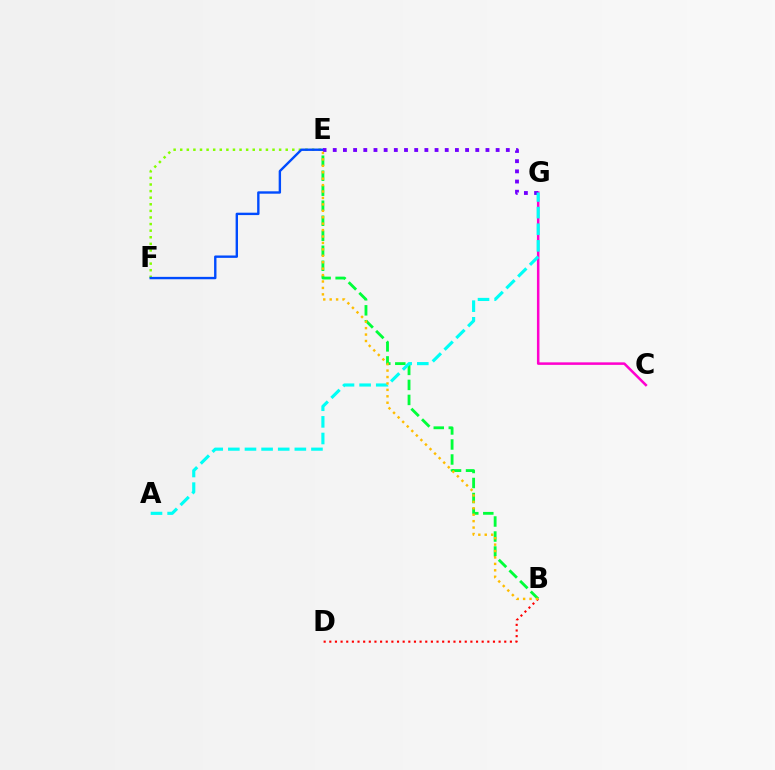{('E', 'F'): [{'color': '#84ff00', 'line_style': 'dotted', 'thickness': 1.79}, {'color': '#004bff', 'line_style': 'solid', 'thickness': 1.72}], ('B', 'D'): [{'color': '#ff0000', 'line_style': 'dotted', 'thickness': 1.53}], ('B', 'E'): [{'color': '#00ff39', 'line_style': 'dashed', 'thickness': 2.04}, {'color': '#ffbd00', 'line_style': 'dotted', 'thickness': 1.75}], ('C', 'G'): [{'color': '#ff00cf', 'line_style': 'solid', 'thickness': 1.82}], ('E', 'G'): [{'color': '#7200ff', 'line_style': 'dotted', 'thickness': 2.77}], ('A', 'G'): [{'color': '#00fff6', 'line_style': 'dashed', 'thickness': 2.26}]}